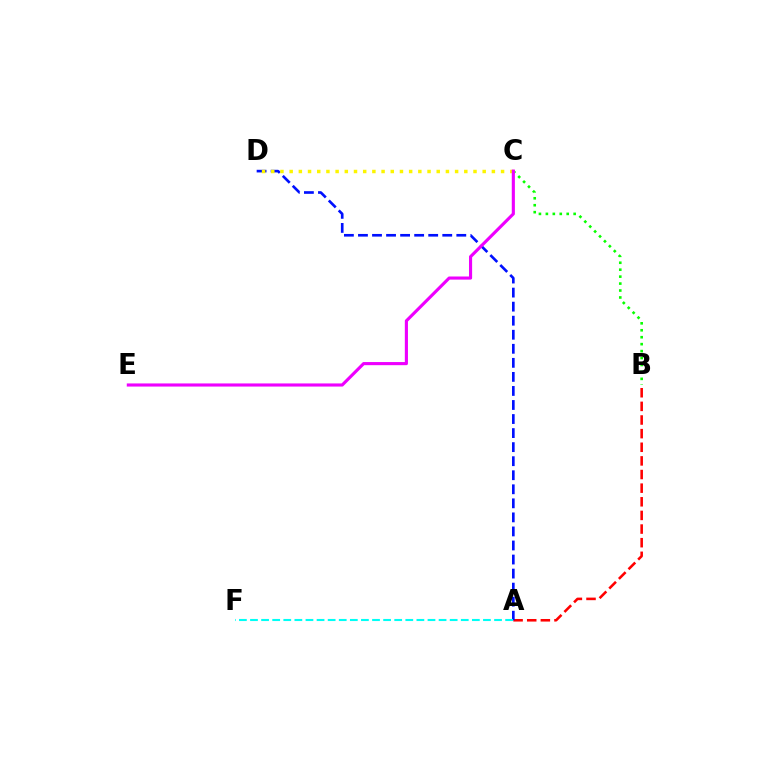{('A', 'B'): [{'color': '#ff0000', 'line_style': 'dashed', 'thickness': 1.85}], ('B', 'C'): [{'color': '#08ff00', 'line_style': 'dotted', 'thickness': 1.89}], ('A', 'D'): [{'color': '#0010ff', 'line_style': 'dashed', 'thickness': 1.91}], ('C', 'D'): [{'color': '#fcf500', 'line_style': 'dotted', 'thickness': 2.5}], ('C', 'E'): [{'color': '#ee00ff', 'line_style': 'solid', 'thickness': 2.25}], ('A', 'F'): [{'color': '#00fff6', 'line_style': 'dashed', 'thickness': 1.51}]}